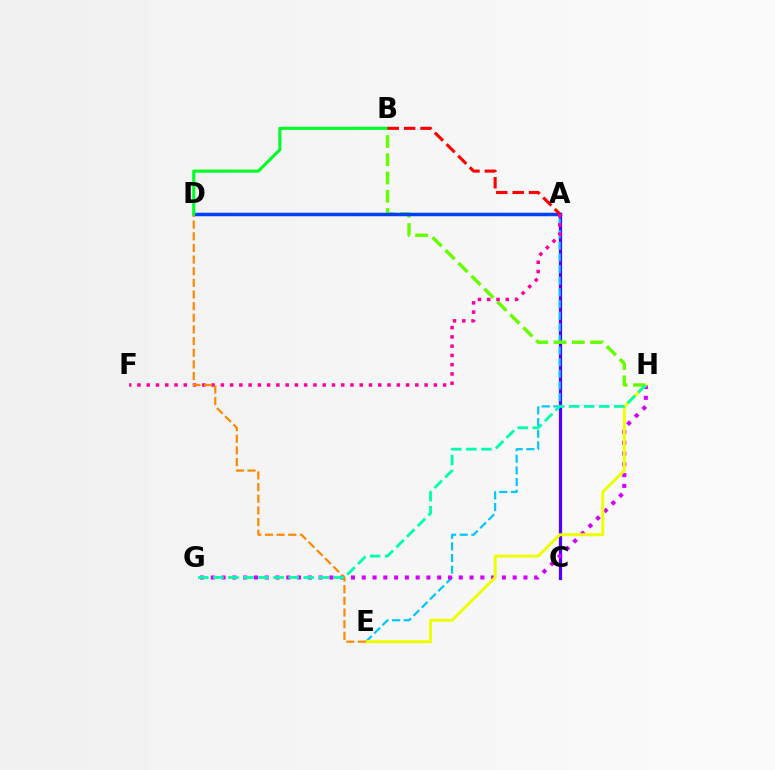{('A', 'C'): [{'color': '#4f00ff', 'line_style': 'solid', 'thickness': 2.31}], ('A', 'E'): [{'color': '#00c7ff', 'line_style': 'dashed', 'thickness': 1.58}], ('B', 'H'): [{'color': '#66ff00', 'line_style': 'dashed', 'thickness': 2.48}], ('G', 'H'): [{'color': '#d600ff', 'line_style': 'dotted', 'thickness': 2.93}, {'color': '#00ffaf', 'line_style': 'dashed', 'thickness': 2.04}], ('A', 'D'): [{'color': '#003fff', 'line_style': 'solid', 'thickness': 2.51}], ('E', 'H'): [{'color': '#eeff00', 'line_style': 'solid', 'thickness': 2.13}], ('A', 'F'): [{'color': '#ff00a0', 'line_style': 'dotted', 'thickness': 2.52}], ('D', 'E'): [{'color': '#ff8800', 'line_style': 'dashed', 'thickness': 1.58}], ('B', 'D'): [{'color': '#00ff27', 'line_style': 'solid', 'thickness': 2.24}], ('A', 'B'): [{'color': '#ff0000', 'line_style': 'dashed', 'thickness': 2.23}]}